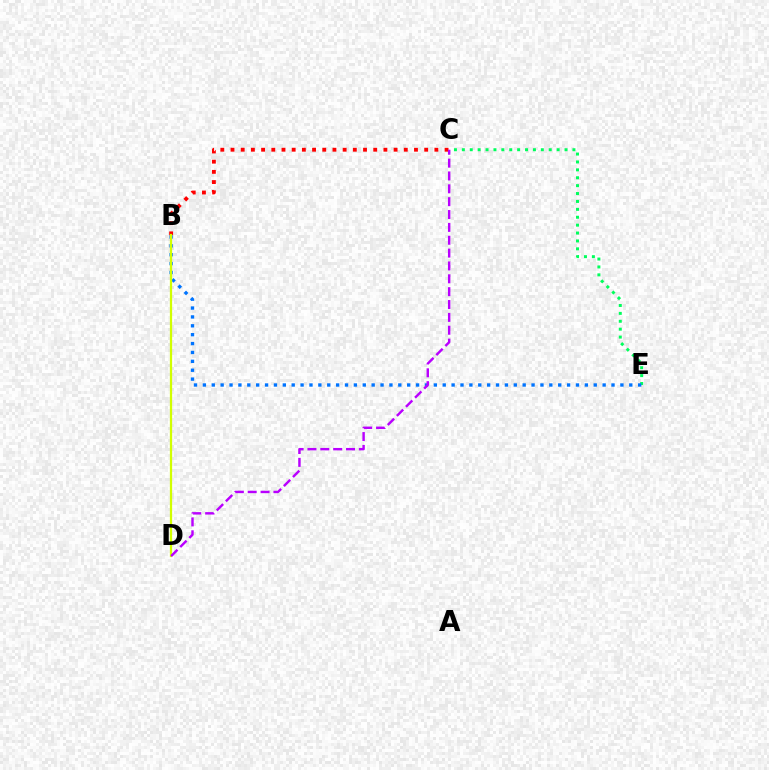{('B', 'C'): [{'color': '#ff0000', 'line_style': 'dotted', 'thickness': 2.77}], ('C', 'E'): [{'color': '#00ff5c', 'line_style': 'dotted', 'thickness': 2.15}], ('B', 'E'): [{'color': '#0074ff', 'line_style': 'dotted', 'thickness': 2.41}], ('B', 'D'): [{'color': '#d1ff00', 'line_style': 'solid', 'thickness': 1.62}], ('C', 'D'): [{'color': '#b900ff', 'line_style': 'dashed', 'thickness': 1.75}]}